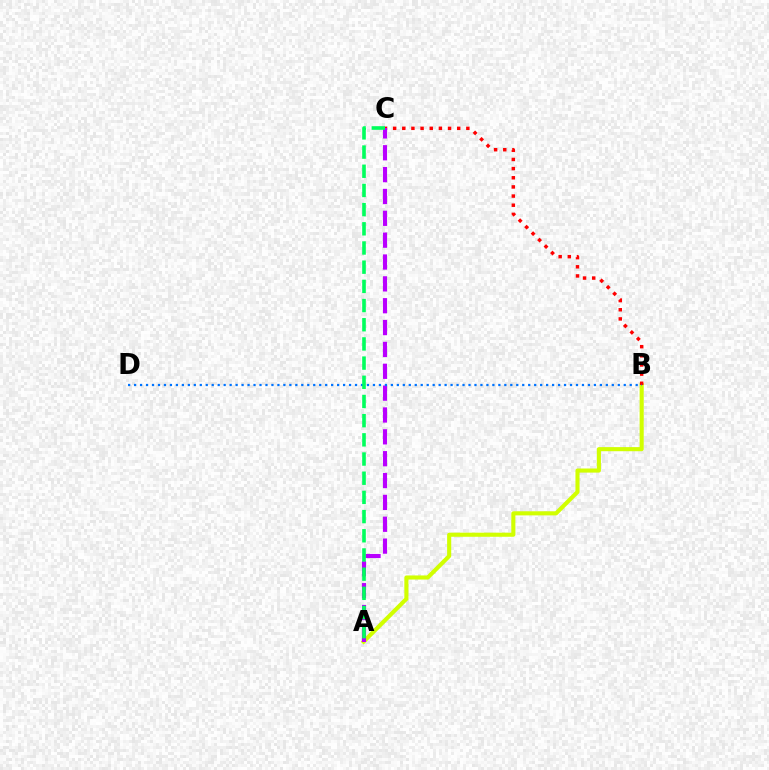{('A', 'B'): [{'color': '#d1ff00', 'line_style': 'solid', 'thickness': 2.95}], ('B', 'C'): [{'color': '#ff0000', 'line_style': 'dotted', 'thickness': 2.49}], ('A', 'C'): [{'color': '#b900ff', 'line_style': 'dashed', 'thickness': 2.97}, {'color': '#00ff5c', 'line_style': 'dashed', 'thickness': 2.61}], ('B', 'D'): [{'color': '#0074ff', 'line_style': 'dotted', 'thickness': 1.62}]}